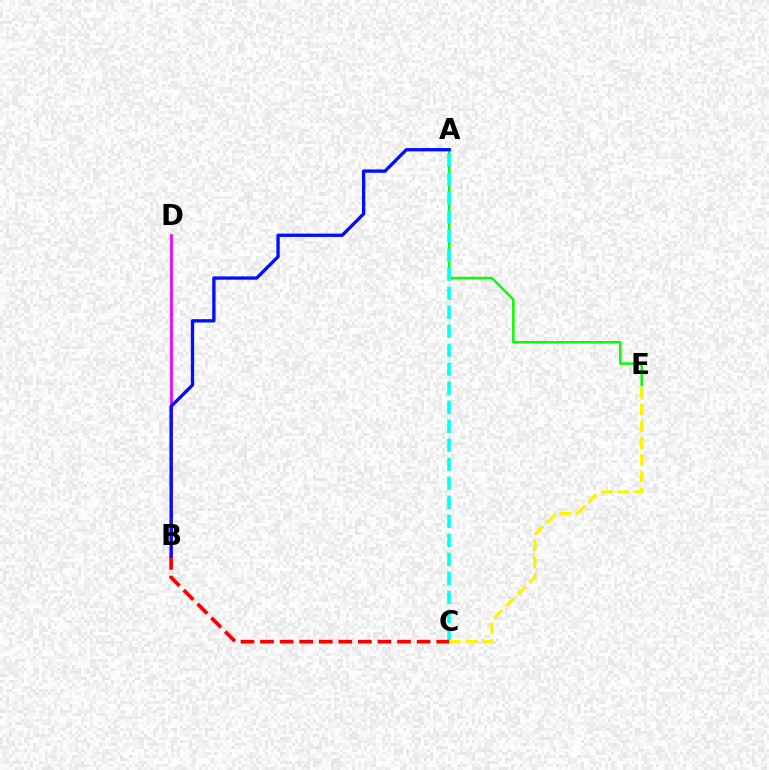{('A', 'E'): [{'color': '#08ff00', 'line_style': 'solid', 'thickness': 1.81}], ('A', 'C'): [{'color': '#00fff6', 'line_style': 'dashed', 'thickness': 2.58}], ('B', 'C'): [{'color': '#ff0000', 'line_style': 'dashed', 'thickness': 2.66}], ('B', 'D'): [{'color': '#ee00ff', 'line_style': 'solid', 'thickness': 1.98}], ('A', 'B'): [{'color': '#0010ff', 'line_style': 'solid', 'thickness': 2.39}], ('C', 'E'): [{'color': '#fcf500', 'line_style': 'dashed', 'thickness': 2.28}]}